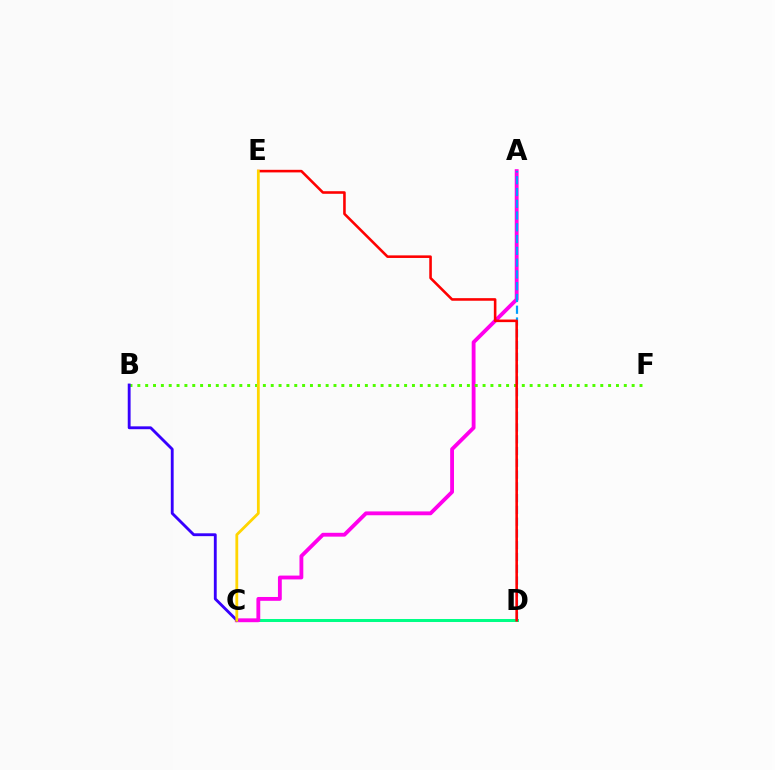{('C', 'D'): [{'color': '#00ff86', 'line_style': 'solid', 'thickness': 2.16}], ('A', 'C'): [{'color': '#ff00ed', 'line_style': 'solid', 'thickness': 2.76}], ('A', 'D'): [{'color': '#009eff', 'line_style': 'dashed', 'thickness': 1.6}], ('B', 'F'): [{'color': '#4fff00', 'line_style': 'dotted', 'thickness': 2.13}], ('D', 'E'): [{'color': '#ff0000', 'line_style': 'solid', 'thickness': 1.86}], ('B', 'C'): [{'color': '#3700ff', 'line_style': 'solid', 'thickness': 2.05}], ('C', 'E'): [{'color': '#ffd500', 'line_style': 'solid', 'thickness': 2.02}]}